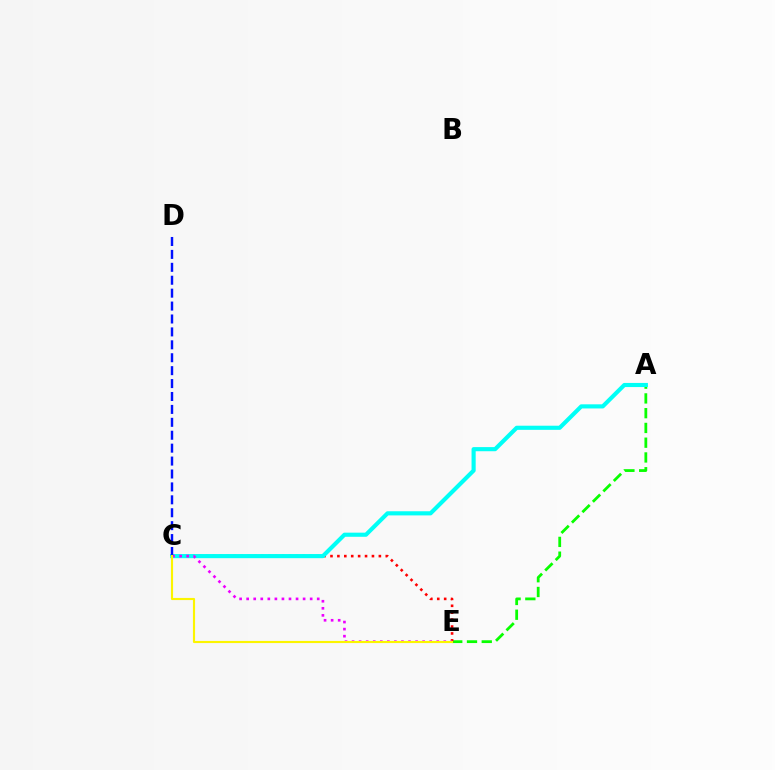{('A', 'E'): [{'color': '#08ff00', 'line_style': 'dashed', 'thickness': 2.01}], ('C', 'E'): [{'color': '#ff0000', 'line_style': 'dotted', 'thickness': 1.88}, {'color': '#ee00ff', 'line_style': 'dotted', 'thickness': 1.92}, {'color': '#fcf500', 'line_style': 'solid', 'thickness': 1.54}], ('A', 'C'): [{'color': '#00fff6', 'line_style': 'solid', 'thickness': 2.97}], ('C', 'D'): [{'color': '#0010ff', 'line_style': 'dashed', 'thickness': 1.75}]}